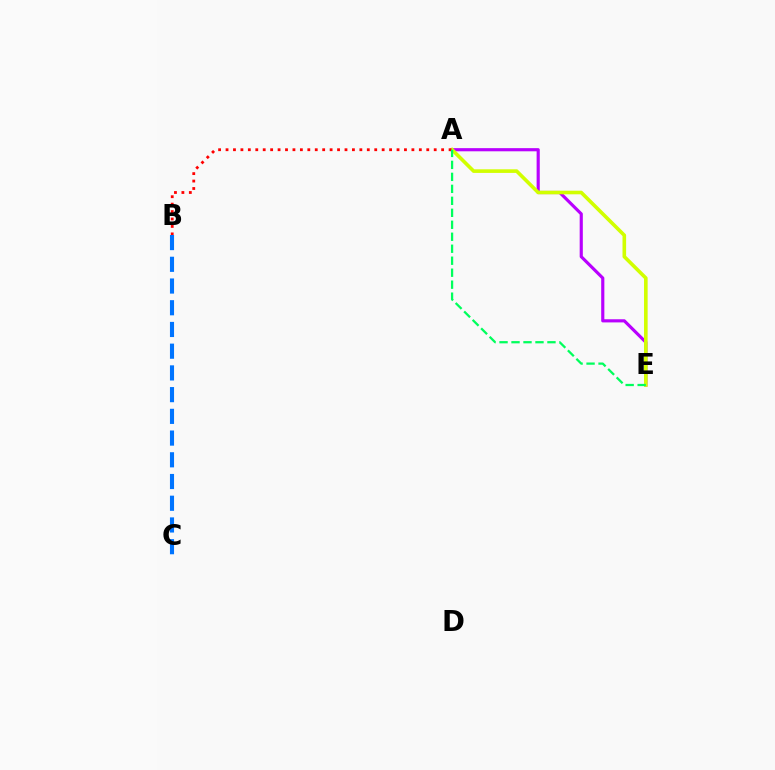{('A', 'E'): [{'color': '#b900ff', 'line_style': 'solid', 'thickness': 2.27}, {'color': '#d1ff00', 'line_style': 'solid', 'thickness': 2.6}, {'color': '#00ff5c', 'line_style': 'dashed', 'thickness': 1.63}], ('A', 'B'): [{'color': '#ff0000', 'line_style': 'dotted', 'thickness': 2.02}], ('B', 'C'): [{'color': '#0074ff', 'line_style': 'dashed', 'thickness': 2.95}]}